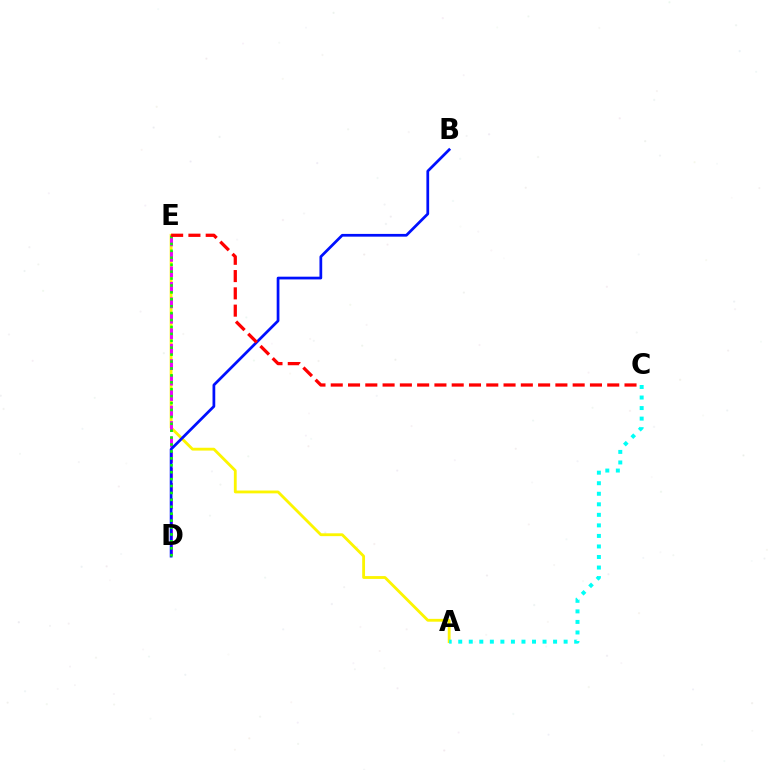{('A', 'E'): [{'color': '#fcf500', 'line_style': 'solid', 'thickness': 2.03}], ('D', 'E'): [{'color': '#ee00ff', 'line_style': 'dashed', 'thickness': 2.1}, {'color': '#08ff00', 'line_style': 'dotted', 'thickness': 1.88}], ('B', 'D'): [{'color': '#0010ff', 'line_style': 'solid', 'thickness': 1.97}], ('C', 'E'): [{'color': '#ff0000', 'line_style': 'dashed', 'thickness': 2.35}], ('A', 'C'): [{'color': '#00fff6', 'line_style': 'dotted', 'thickness': 2.86}]}